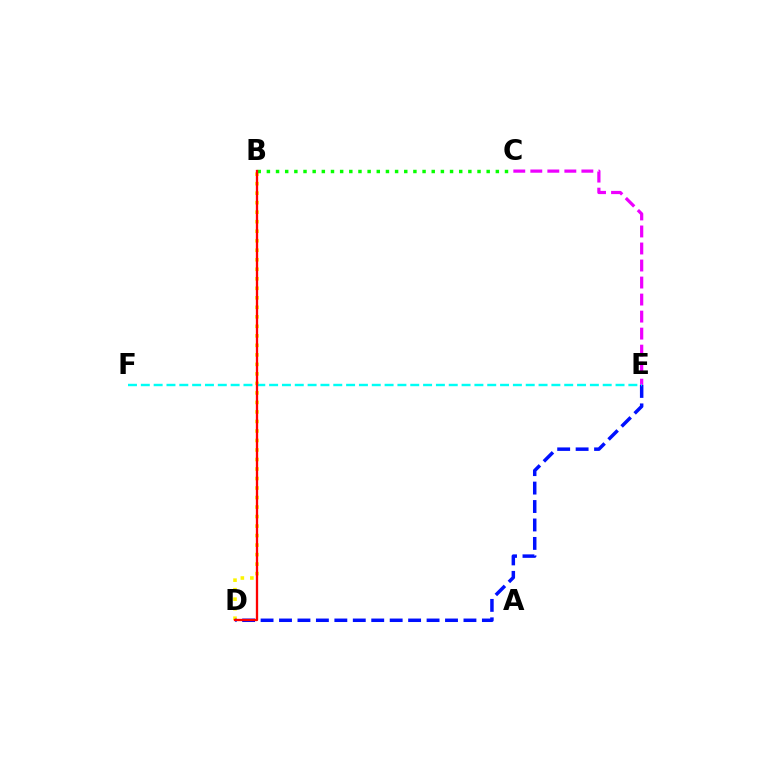{('B', 'D'): [{'color': '#fcf500', 'line_style': 'dotted', 'thickness': 2.58}, {'color': '#ff0000', 'line_style': 'solid', 'thickness': 1.67}], ('B', 'C'): [{'color': '#08ff00', 'line_style': 'dotted', 'thickness': 2.49}], ('C', 'E'): [{'color': '#ee00ff', 'line_style': 'dashed', 'thickness': 2.31}], ('D', 'E'): [{'color': '#0010ff', 'line_style': 'dashed', 'thickness': 2.51}], ('E', 'F'): [{'color': '#00fff6', 'line_style': 'dashed', 'thickness': 1.74}]}